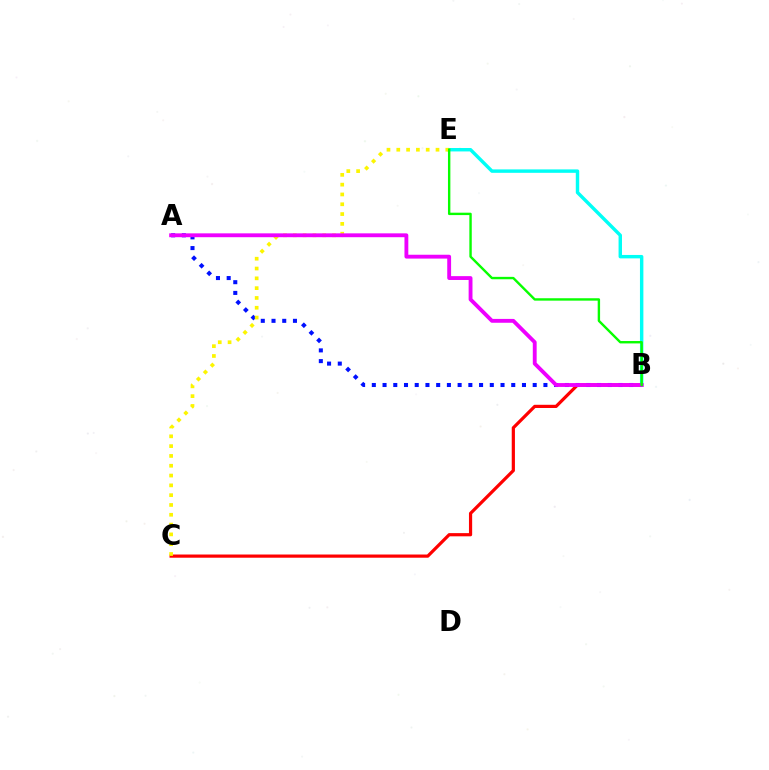{('B', 'C'): [{'color': '#ff0000', 'line_style': 'solid', 'thickness': 2.3}], ('B', 'E'): [{'color': '#00fff6', 'line_style': 'solid', 'thickness': 2.47}, {'color': '#08ff00', 'line_style': 'solid', 'thickness': 1.73}], ('A', 'B'): [{'color': '#0010ff', 'line_style': 'dotted', 'thickness': 2.91}, {'color': '#ee00ff', 'line_style': 'solid', 'thickness': 2.77}], ('C', 'E'): [{'color': '#fcf500', 'line_style': 'dotted', 'thickness': 2.66}]}